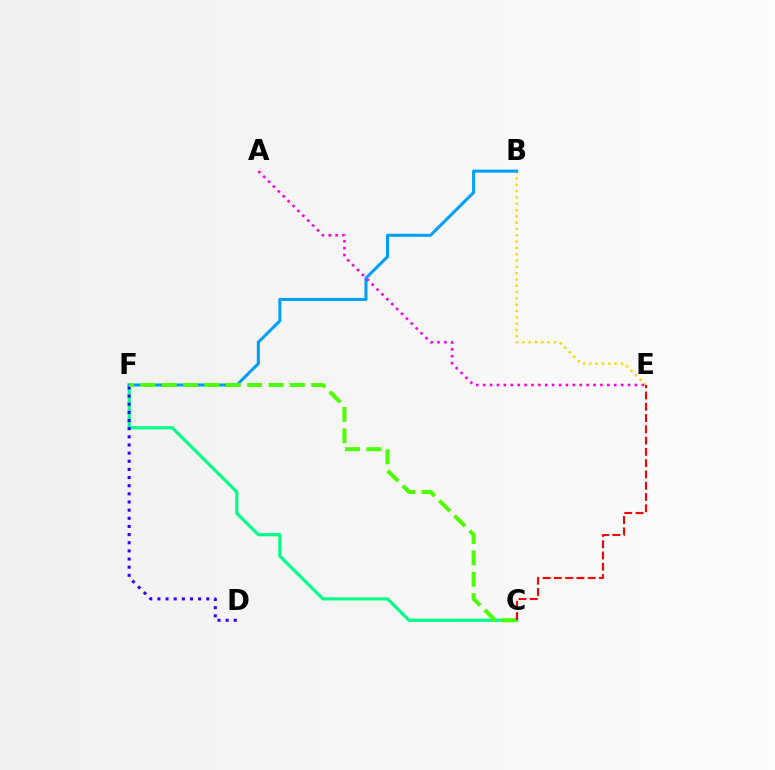{('B', 'E'): [{'color': '#ffd500', 'line_style': 'dotted', 'thickness': 1.72}], ('C', 'F'): [{'color': '#00ff86', 'line_style': 'solid', 'thickness': 2.27}, {'color': '#4fff00', 'line_style': 'dashed', 'thickness': 2.9}], ('D', 'F'): [{'color': '#3700ff', 'line_style': 'dotted', 'thickness': 2.21}], ('B', 'F'): [{'color': '#009eff', 'line_style': 'solid', 'thickness': 2.18}], ('A', 'E'): [{'color': '#ff00ed', 'line_style': 'dotted', 'thickness': 1.87}], ('C', 'E'): [{'color': '#ff0000', 'line_style': 'dashed', 'thickness': 1.53}]}